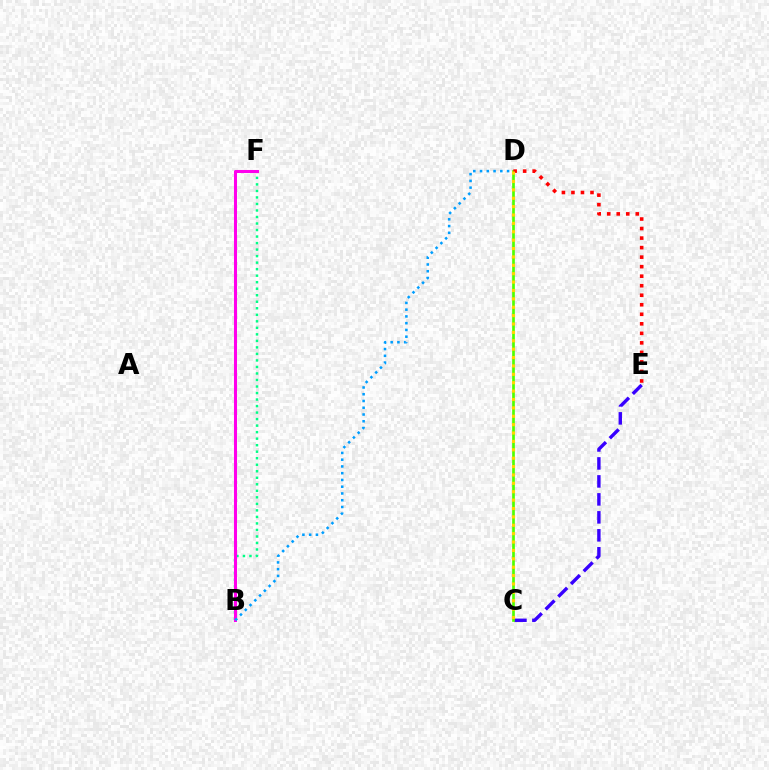{('C', 'E'): [{'color': '#3700ff', 'line_style': 'dashed', 'thickness': 2.44}], ('C', 'D'): [{'color': '#4fff00', 'line_style': 'solid', 'thickness': 1.93}, {'color': '#ffd500', 'line_style': 'dotted', 'thickness': 2.28}], ('B', 'F'): [{'color': '#00ff86', 'line_style': 'dotted', 'thickness': 1.77}, {'color': '#ff00ed', 'line_style': 'solid', 'thickness': 2.2}], ('D', 'E'): [{'color': '#ff0000', 'line_style': 'dotted', 'thickness': 2.59}], ('B', 'D'): [{'color': '#009eff', 'line_style': 'dotted', 'thickness': 1.84}]}